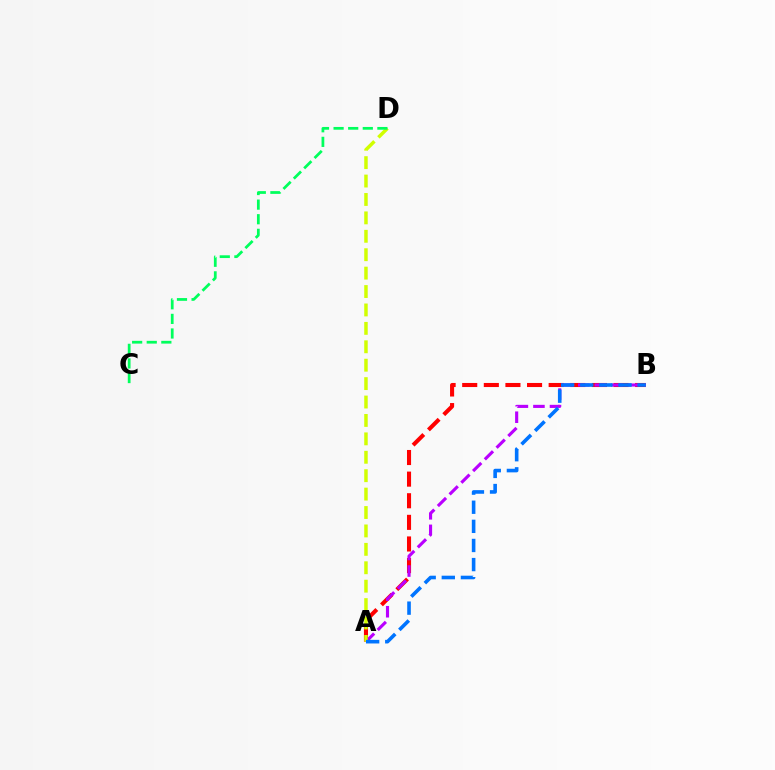{('A', 'B'): [{'color': '#ff0000', 'line_style': 'dashed', 'thickness': 2.94}, {'color': '#b900ff', 'line_style': 'dashed', 'thickness': 2.25}, {'color': '#0074ff', 'line_style': 'dashed', 'thickness': 2.6}], ('A', 'D'): [{'color': '#d1ff00', 'line_style': 'dashed', 'thickness': 2.5}], ('C', 'D'): [{'color': '#00ff5c', 'line_style': 'dashed', 'thickness': 1.98}]}